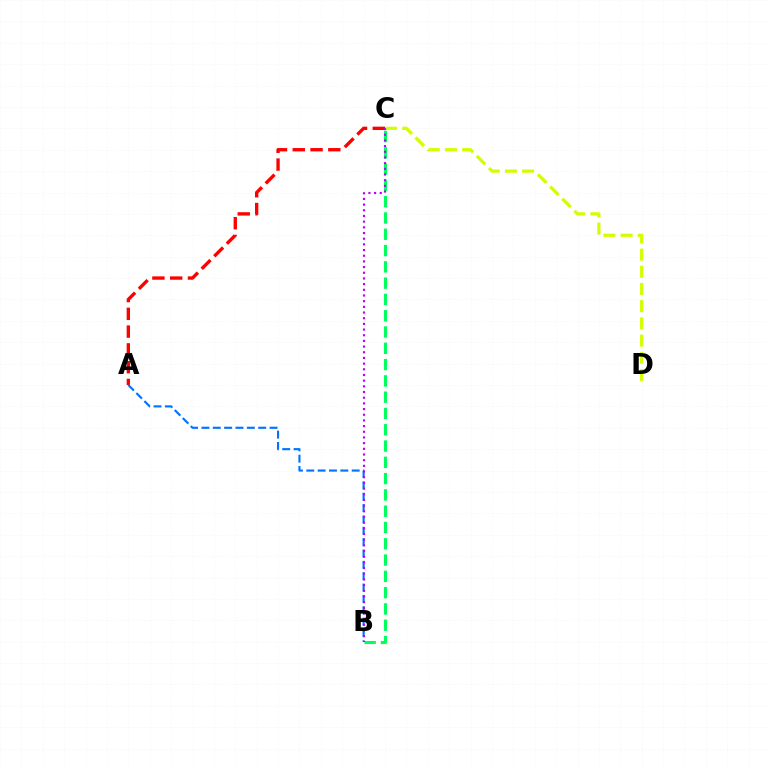{('A', 'C'): [{'color': '#ff0000', 'line_style': 'dashed', 'thickness': 2.42}], ('B', 'C'): [{'color': '#00ff5c', 'line_style': 'dashed', 'thickness': 2.21}, {'color': '#b900ff', 'line_style': 'dotted', 'thickness': 1.54}], ('C', 'D'): [{'color': '#d1ff00', 'line_style': 'dashed', 'thickness': 2.34}], ('A', 'B'): [{'color': '#0074ff', 'line_style': 'dashed', 'thickness': 1.54}]}